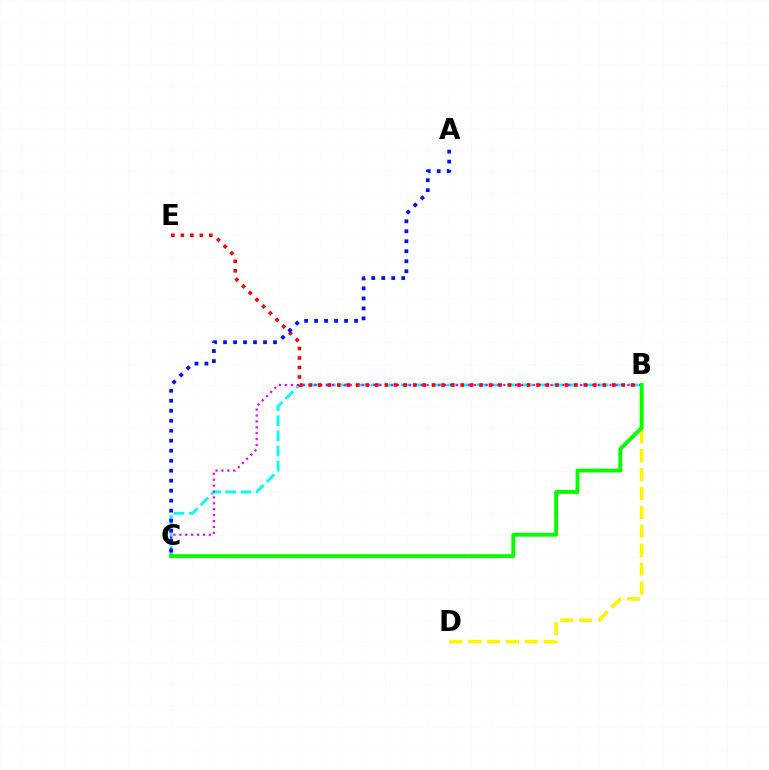{('B', 'C'): [{'color': '#00fff6', 'line_style': 'dashed', 'thickness': 2.06}, {'color': '#ee00ff', 'line_style': 'dotted', 'thickness': 1.6}, {'color': '#08ff00', 'line_style': 'solid', 'thickness': 2.79}], ('B', 'D'): [{'color': '#fcf500', 'line_style': 'dashed', 'thickness': 2.57}], ('B', 'E'): [{'color': '#ff0000', 'line_style': 'dotted', 'thickness': 2.58}], ('A', 'C'): [{'color': '#0010ff', 'line_style': 'dotted', 'thickness': 2.71}]}